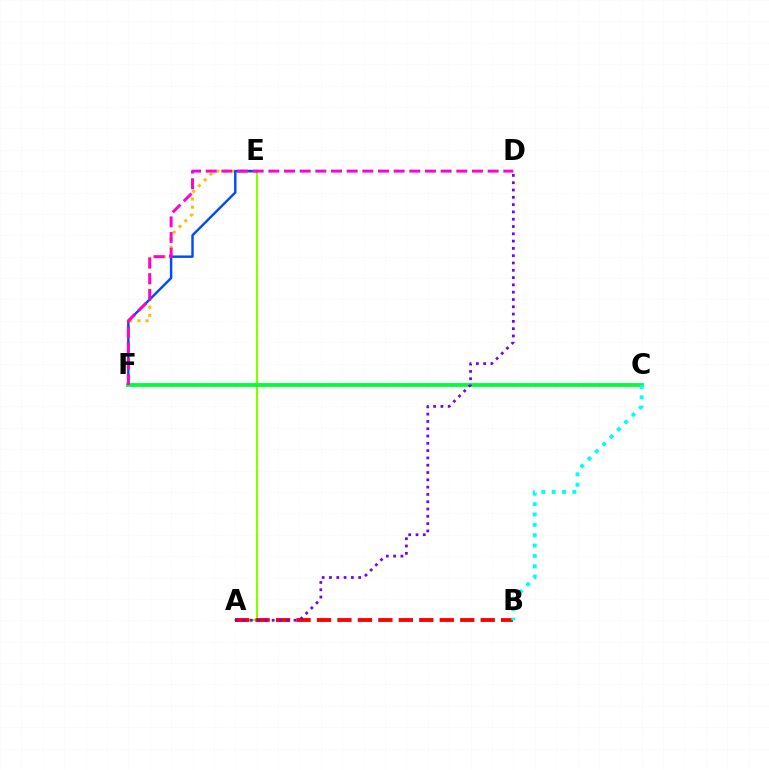{('A', 'E'): [{'color': '#84ff00', 'line_style': 'solid', 'thickness': 1.58}], ('A', 'B'): [{'color': '#ff0000', 'line_style': 'dashed', 'thickness': 2.78}], ('E', 'F'): [{'color': '#ffbd00', 'line_style': 'dotted', 'thickness': 2.21}, {'color': '#004bff', 'line_style': 'solid', 'thickness': 1.75}], ('C', 'F'): [{'color': '#00ff39', 'line_style': 'solid', 'thickness': 2.76}], ('D', 'F'): [{'color': '#ff00cf', 'line_style': 'dashed', 'thickness': 2.13}], ('A', 'D'): [{'color': '#7200ff', 'line_style': 'dotted', 'thickness': 1.98}], ('B', 'C'): [{'color': '#00fff6', 'line_style': 'dotted', 'thickness': 2.82}]}